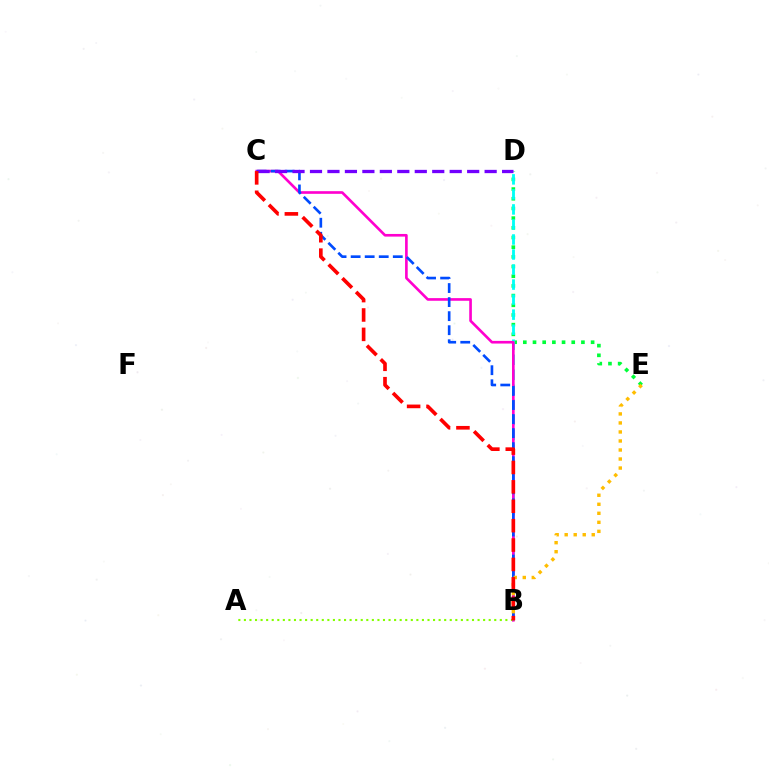{('D', 'E'): [{'color': '#00ff39', 'line_style': 'dotted', 'thickness': 2.63}], ('B', 'D'): [{'color': '#00fff6', 'line_style': 'dashed', 'thickness': 2.04}], ('A', 'B'): [{'color': '#84ff00', 'line_style': 'dotted', 'thickness': 1.51}], ('B', 'C'): [{'color': '#ff00cf', 'line_style': 'solid', 'thickness': 1.91}, {'color': '#004bff', 'line_style': 'dashed', 'thickness': 1.91}, {'color': '#ff0000', 'line_style': 'dashed', 'thickness': 2.63}], ('B', 'E'): [{'color': '#ffbd00', 'line_style': 'dotted', 'thickness': 2.45}], ('C', 'D'): [{'color': '#7200ff', 'line_style': 'dashed', 'thickness': 2.37}]}